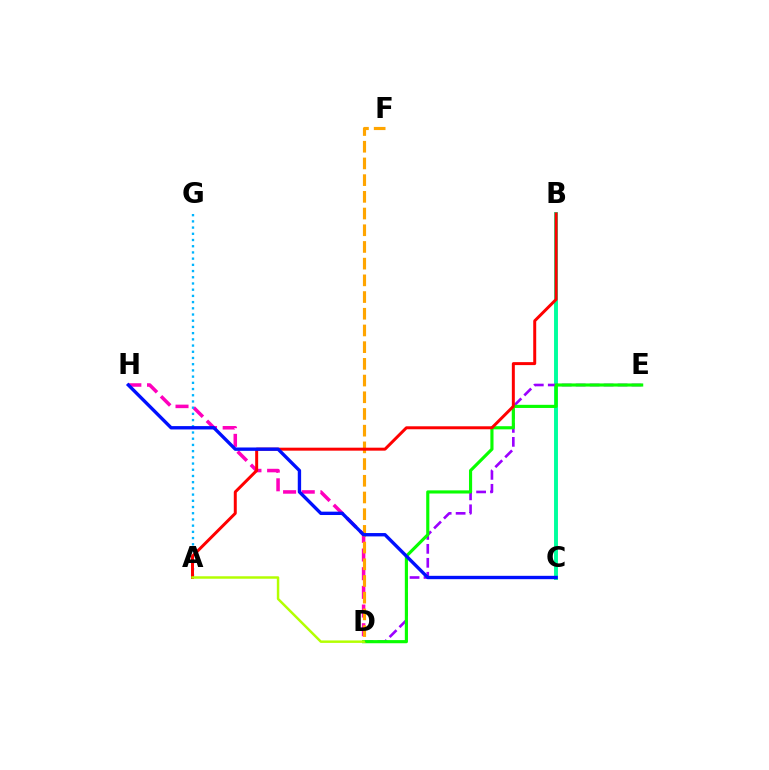{('B', 'C'): [{'color': '#00ff9d', 'line_style': 'solid', 'thickness': 2.82}], ('D', 'E'): [{'color': '#9b00ff', 'line_style': 'dashed', 'thickness': 1.9}, {'color': '#08ff00', 'line_style': 'solid', 'thickness': 2.26}], ('D', 'H'): [{'color': '#ff00bd', 'line_style': 'dashed', 'thickness': 2.54}], ('A', 'G'): [{'color': '#00b5ff', 'line_style': 'dotted', 'thickness': 1.69}], ('D', 'F'): [{'color': '#ffa500', 'line_style': 'dashed', 'thickness': 2.27}], ('A', 'B'): [{'color': '#ff0000', 'line_style': 'solid', 'thickness': 2.14}], ('C', 'H'): [{'color': '#0010ff', 'line_style': 'solid', 'thickness': 2.42}], ('A', 'D'): [{'color': '#b3ff00', 'line_style': 'solid', 'thickness': 1.78}]}